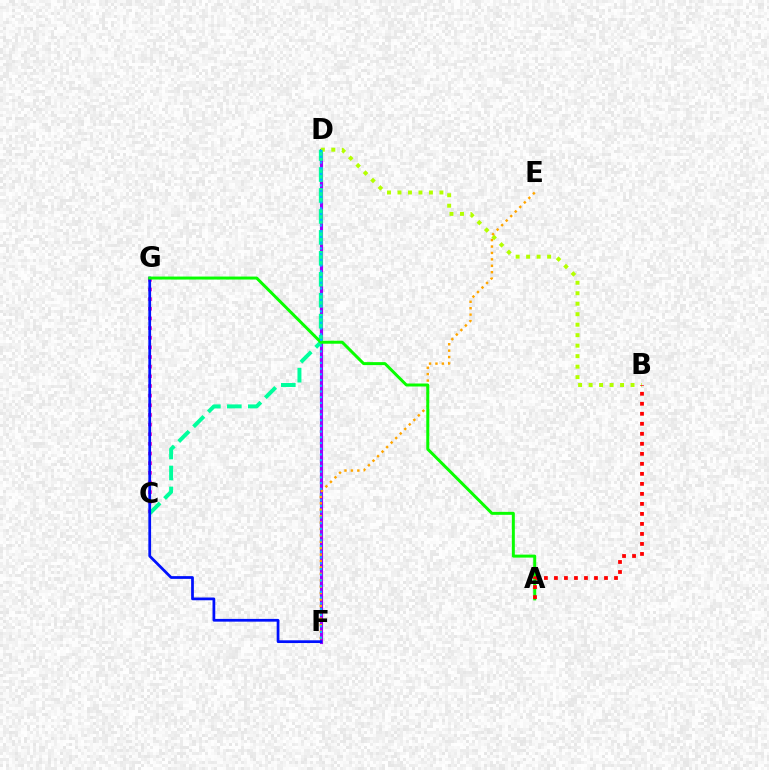{('D', 'F'): [{'color': '#9b00ff', 'line_style': 'solid', 'thickness': 2.25}, {'color': '#00b5ff', 'line_style': 'dotted', 'thickness': 1.56}], ('B', 'D'): [{'color': '#b3ff00', 'line_style': 'dotted', 'thickness': 2.85}], ('C', 'G'): [{'color': '#ff00bd', 'line_style': 'dotted', 'thickness': 2.62}], ('C', 'D'): [{'color': '#00ff9d', 'line_style': 'dashed', 'thickness': 2.85}], ('E', 'F'): [{'color': '#ffa500', 'line_style': 'dotted', 'thickness': 1.74}], ('F', 'G'): [{'color': '#0010ff', 'line_style': 'solid', 'thickness': 1.98}], ('A', 'G'): [{'color': '#08ff00', 'line_style': 'solid', 'thickness': 2.15}], ('A', 'B'): [{'color': '#ff0000', 'line_style': 'dotted', 'thickness': 2.72}]}